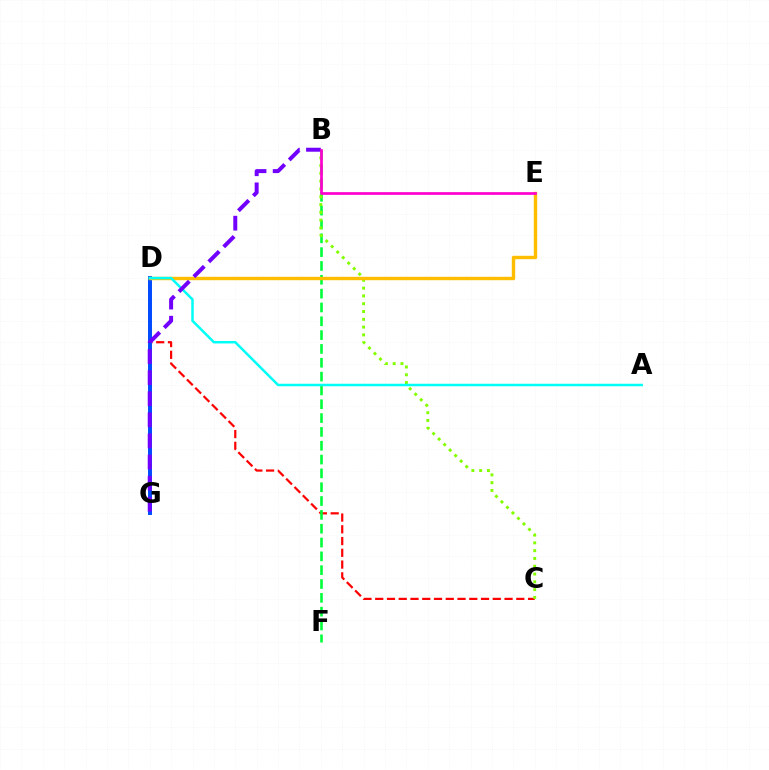{('C', 'D'): [{'color': '#ff0000', 'line_style': 'dashed', 'thickness': 1.6}], ('B', 'F'): [{'color': '#00ff39', 'line_style': 'dashed', 'thickness': 1.88}], ('D', 'G'): [{'color': '#004bff', 'line_style': 'solid', 'thickness': 2.85}], ('B', 'C'): [{'color': '#84ff00', 'line_style': 'dotted', 'thickness': 2.12}], ('D', 'E'): [{'color': '#ffbd00', 'line_style': 'solid', 'thickness': 2.46}], ('A', 'D'): [{'color': '#00fff6', 'line_style': 'solid', 'thickness': 1.79}], ('B', 'G'): [{'color': '#7200ff', 'line_style': 'dashed', 'thickness': 2.87}], ('B', 'E'): [{'color': '#ff00cf', 'line_style': 'solid', 'thickness': 1.95}]}